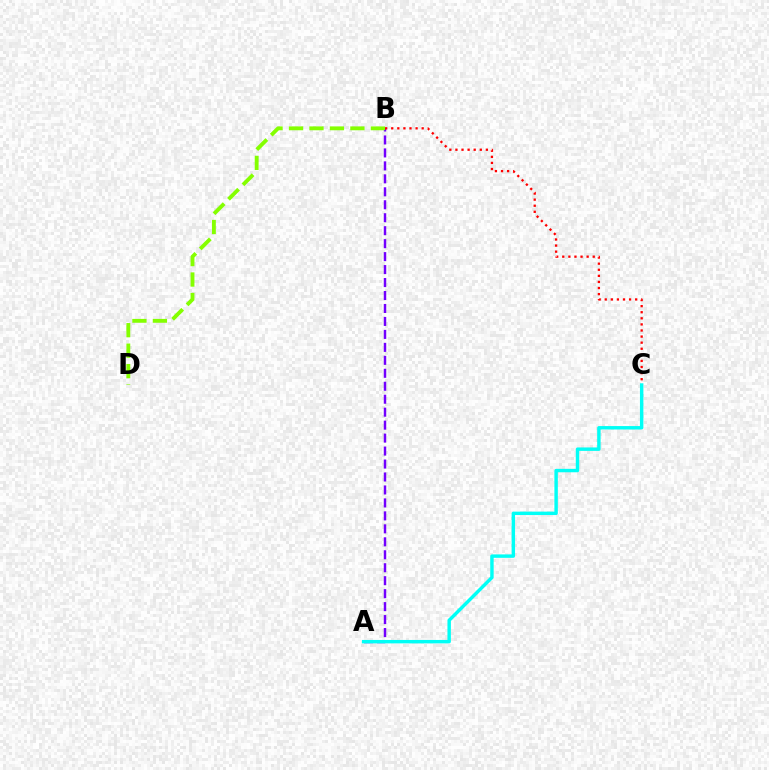{('A', 'B'): [{'color': '#7200ff', 'line_style': 'dashed', 'thickness': 1.76}], ('B', 'D'): [{'color': '#84ff00', 'line_style': 'dashed', 'thickness': 2.78}], ('B', 'C'): [{'color': '#ff0000', 'line_style': 'dotted', 'thickness': 1.65}], ('A', 'C'): [{'color': '#00fff6', 'line_style': 'solid', 'thickness': 2.47}]}